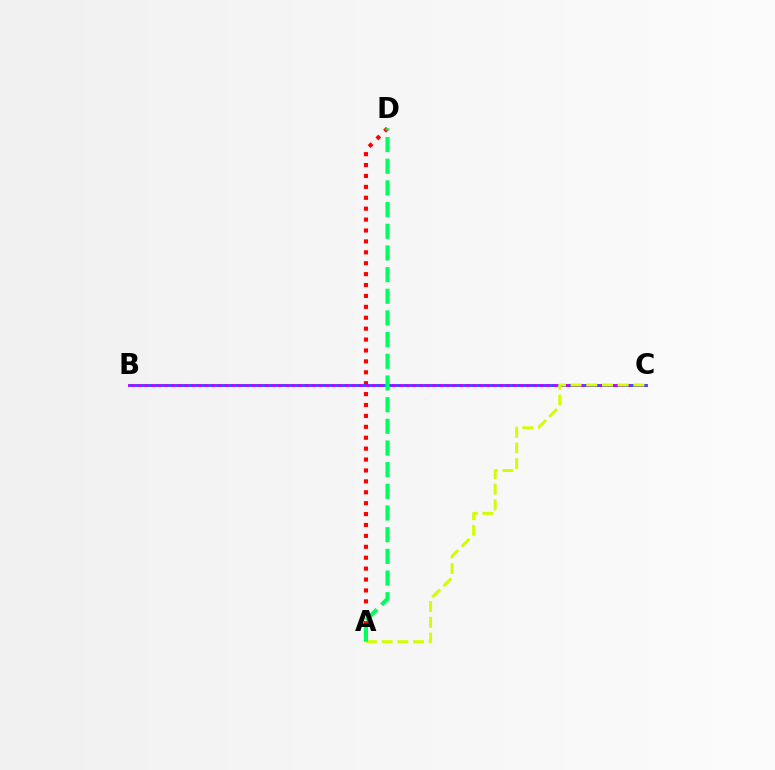{('A', 'D'): [{'color': '#ff0000', 'line_style': 'dotted', 'thickness': 2.96}, {'color': '#00ff5c', 'line_style': 'dashed', 'thickness': 2.94}], ('B', 'C'): [{'color': '#b900ff', 'line_style': 'solid', 'thickness': 2.06}, {'color': '#0074ff', 'line_style': 'dotted', 'thickness': 1.82}], ('A', 'C'): [{'color': '#d1ff00', 'line_style': 'dashed', 'thickness': 2.13}]}